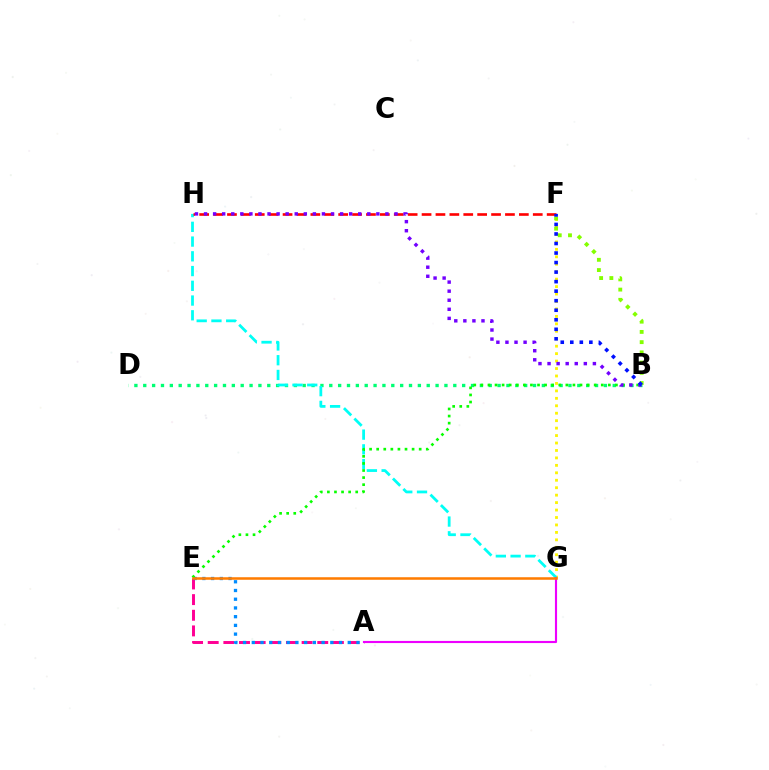{('A', 'E'): [{'color': '#ff0094', 'line_style': 'dashed', 'thickness': 2.13}, {'color': '#008cff', 'line_style': 'dotted', 'thickness': 2.37}], ('F', 'G'): [{'color': '#fcf500', 'line_style': 'dotted', 'thickness': 2.02}], ('B', 'D'): [{'color': '#00ff74', 'line_style': 'dotted', 'thickness': 2.41}], ('G', 'H'): [{'color': '#00fff6', 'line_style': 'dashed', 'thickness': 2.0}], ('F', 'H'): [{'color': '#ff0000', 'line_style': 'dashed', 'thickness': 1.89}], ('B', 'E'): [{'color': '#08ff00', 'line_style': 'dotted', 'thickness': 1.92}], ('A', 'G'): [{'color': '#ee00ff', 'line_style': 'solid', 'thickness': 1.54}], ('B', 'H'): [{'color': '#7200ff', 'line_style': 'dotted', 'thickness': 2.46}], ('B', 'F'): [{'color': '#84ff00', 'line_style': 'dotted', 'thickness': 2.78}, {'color': '#0010ff', 'line_style': 'dotted', 'thickness': 2.59}], ('E', 'G'): [{'color': '#ff7c00', 'line_style': 'solid', 'thickness': 1.82}]}